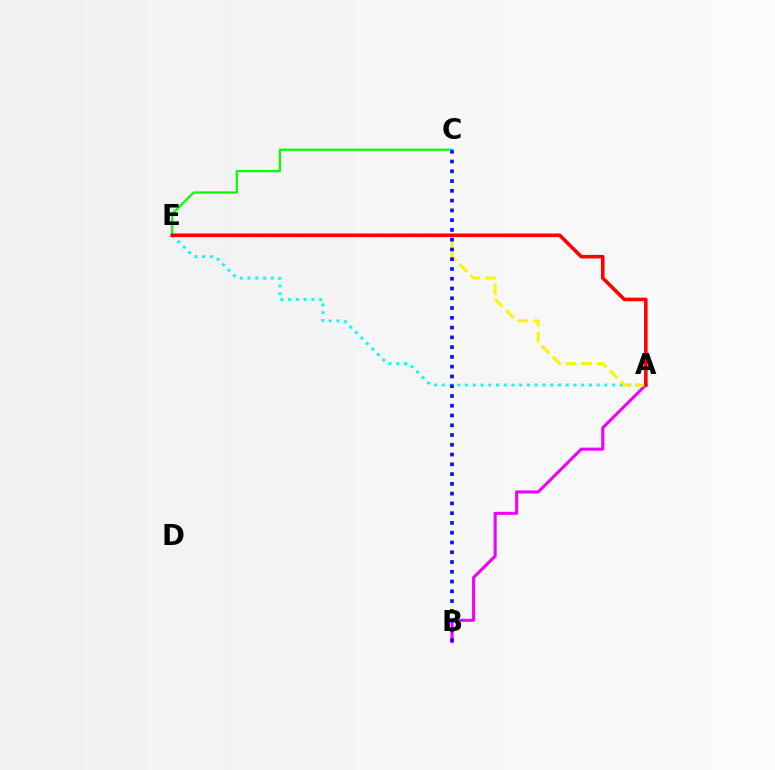{('A', 'B'): [{'color': '#ee00ff', 'line_style': 'solid', 'thickness': 2.21}], ('A', 'E'): [{'color': '#00fff6', 'line_style': 'dotted', 'thickness': 2.11}, {'color': '#fcf500', 'line_style': 'dashed', 'thickness': 2.13}, {'color': '#ff0000', 'line_style': 'solid', 'thickness': 2.57}], ('C', 'E'): [{'color': '#08ff00', 'line_style': 'solid', 'thickness': 1.63}], ('B', 'C'): [{'color': '#0010ff', 'line_style': 'dotted', 'thickness': 2.65}]}